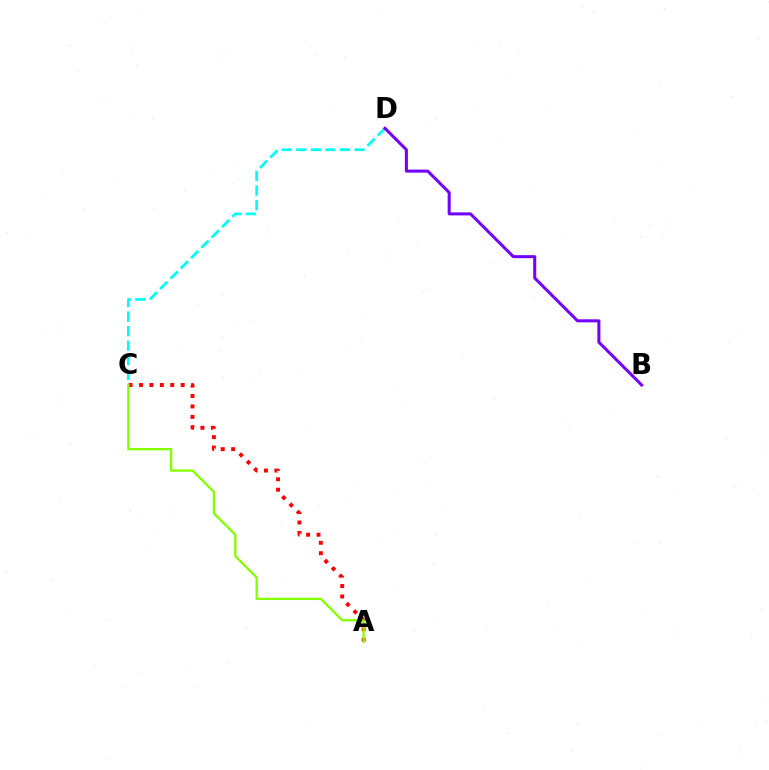{('A', 'C'): [{'color': '#ff0000', 'line_style': 'dotted', 'thickness': 2.83}, {'color': '#84ff00', 'line_style': 'solid', 'thickness': 1.67}], ('C', 'D'): [{'color': '#00fff6', 'line_style': 'dashed', 'thickness': 1.98}], ('B', 'D'): [{'color': '#7200ff', 'line_style': 'solid', 'thickness': 2.18}]}